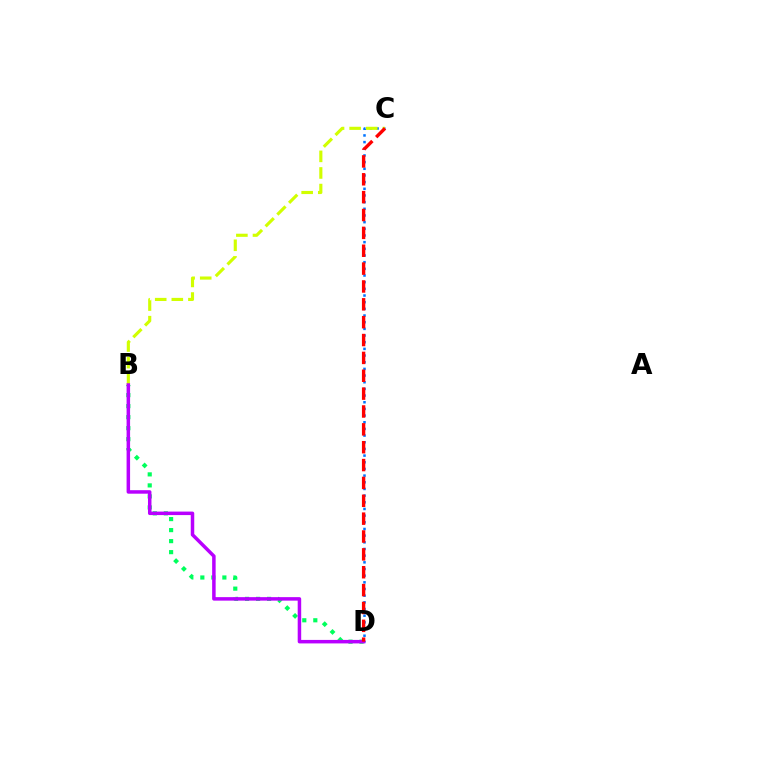{('B', 'D'): [{'color': '#00ff5c', 'line_style': 'dotted', 'thickness': 2.99}, {'color': '#b900ff', 'line_style': 'solid', 'thickness': 2.52}], ('C', 'D'): [{'color': '#0074ff', 'line_style': 'dotted', 'thickness': 1.81}, {'color': '#ff0000', 'line_style': 'dashed', 'thickness': 2.43}], ('B', 'C'): [{'color': '#d1ff00', 'line_style': 'dashed', 'thickness': 2.26}]}